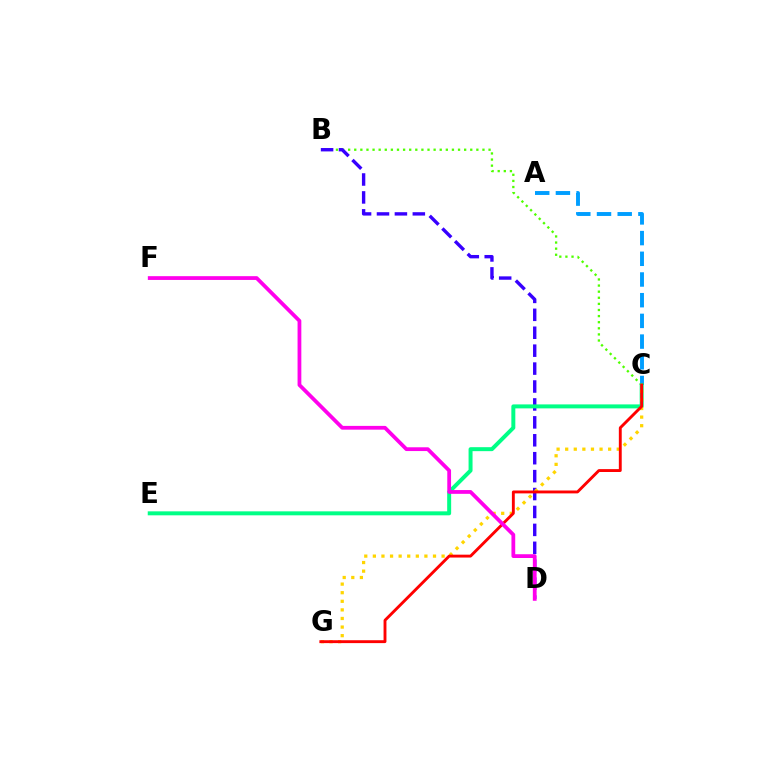{('B', 'C'): [{'color': '#4fff00', 'line_style': 'dotted', 'thickness': 1.66}], ('A', 'C'): [{'color': '#009eff', 'line_style': 'dashed', 'thickness': 2.81}], ('B', 'D'): [{'color': '#3700ff', 'line_style': 'dashed', 'thickness': 2.43}], ('C', 'E'): [{'color': '#00ff86', 'line_style': 'solid', 'thickness': 2.86}], ('C', 'G'): [{'color': '#ffd500', 'line_style': 'dotted', 'thickness': 2.33}, {'color': '#ff0000', 'line_style': 'solid', 'thickness': 2.08}], ('D', 'F'): [{'color': '#ff00ed', 'line_style': 'solid', 'thickness': 2.72}]}